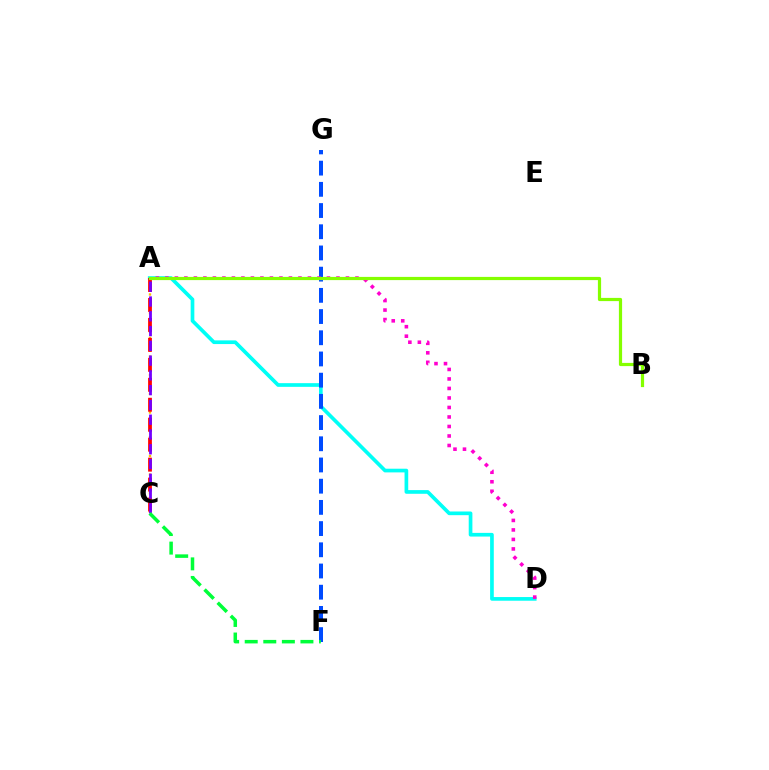{('A', 'D'): [{'color': '#00fff6', 'line_style': 'solid', 'thickness': 2.65}, {'color': '#ff00cf', 'line_style': 'dotted', 'thickness': 2.58}], ('A', 'C'): [{'color': '#ffbd00', 'line_style': 'dotted', 'thickness': 1.69}, {'color': '#ff0000', 'line_style': 'dashed', 'thickness': 2.71}, {'color': '#7200ff', 'line_style': 'dashed', 'thickness': 2.01}], ('F', 'G'): [{'color': '#004bff', 'line_style': 'dashed', 'thickness': 2.88}], ('A', 'B'): [{'color': '#84ff00', 'line_style': 'solid', 'thickness': 2.3}], ('C', 'F'): [{'color': '#00ff39', 'line_style': 'dashed', 'thickness': 2.52}]}